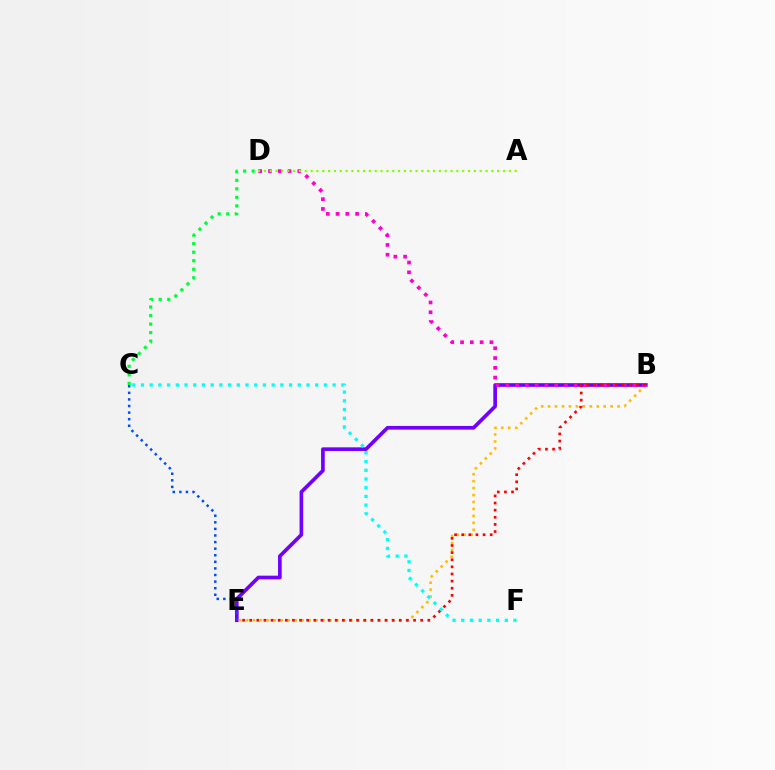{('B', 'E'): [{'color': '#7200ff', 'line_style': 'solid', 'thickness': 2.63}, {'color': '#ffbd00', 'line_style': 'dotted', 'thickness': 1.89}, {'color': '#ff0000', 'line_style': 'dotted', 'thickness': 1.94}], ('C', 'D'): [{'color': '#00ff39', 'line_style': 'dotted', 'thickness': 2.32}], ('C', 'E'): [{'color': '#004bff', 'line_style': 'dotted', 'thickness': 1.79}], ('B', 'D'): [{'color': '#ff00cf', 'line_style': 'dotted', 'thickness': 2.66}], ('A', 'D'): [{'color': '#84ff00', 'line_style': 'dotted', 'thickness': 1.58}], ('C', 'F'): [{'color': '#00fff6', 'line_style': 'dotted', 'thickness': 2.37}]}